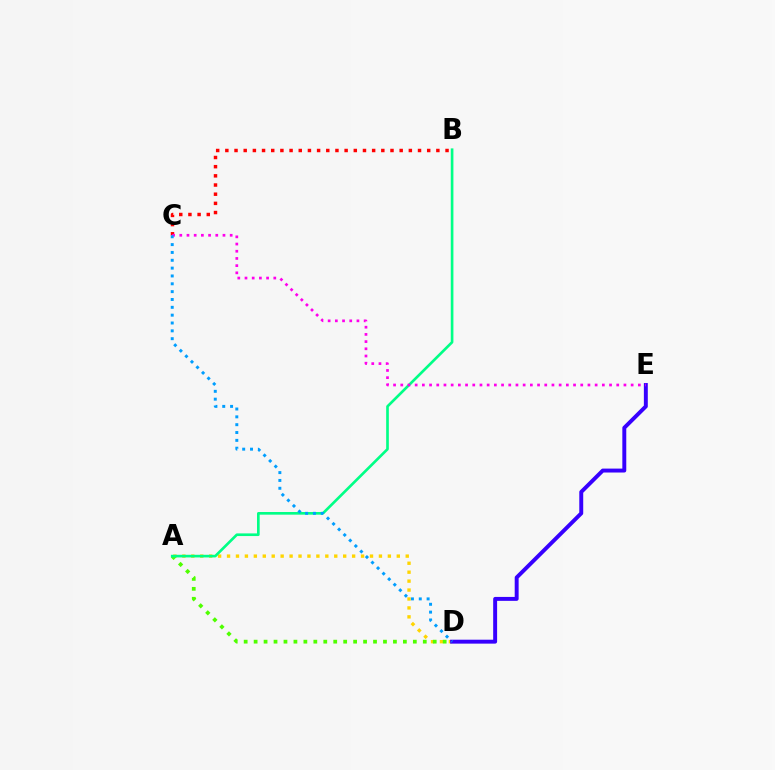{('A', 'D'): [{'color': '#ffd500', 'line_style': 'dotted', 'thickness': 2.43}, {'color': '#4fff00', 'line_style': 'dotted', 'thickness': 2.7}], ('A', 'B'): [{'color': '#00ff86', 'line_style': 'solid', 'thickness': 1.91}], ('D', 'E'): [{'color': '#3700ff', 'line_style': 'solid', 'thickness': 2.83}], ('B', 'C'): [{'color': '#ff0000', 'line_style': 'dotted', 'thickness': 2.49}], ('C', 'E'): [{'color': '#ff00ed', 'line_style': 'dotted', 'thickness': 1.96}], ('C', 'D'): [{'color': '#009eff', 'line_style': 'dotted', 'thickness': 2.13}]}